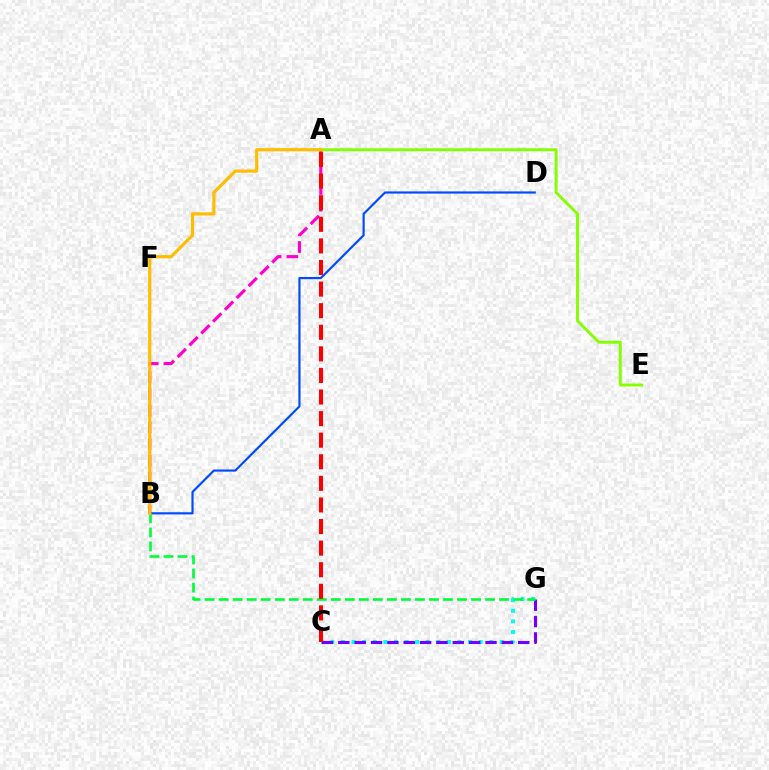{('C', 'G'): [{'color': '#00fff6', 'line_style': 'dotted', 'thickness': 2.88}, {'color': '#7200ff', 'line_style': 'dashed', 'thickness': 2.22}], ('B', 'D'): [{'color': '#004bff', 'line_style': 'solid', 'thickness': 1.57}], ('A', 'B'): [{'color': '#ff00cf', 'line_style': 'dashed', 'thickness': 2.27}, {'color': '#ffbd00', 'line_style': 'solid', 'thickness': 2.26}], ('B', 'G'): [{'color': '#00ff39', 'line_style': 'dashed', 'thickness': 1.9}], ('A', 'E'): [{'color': '#84ff00', 'line_style': 'solid', 'thickness': 2.1}], ('A', 'C'): [{'color': '#ff0000', 'line_style': 'dashed', 'thickness': 2.93}]}